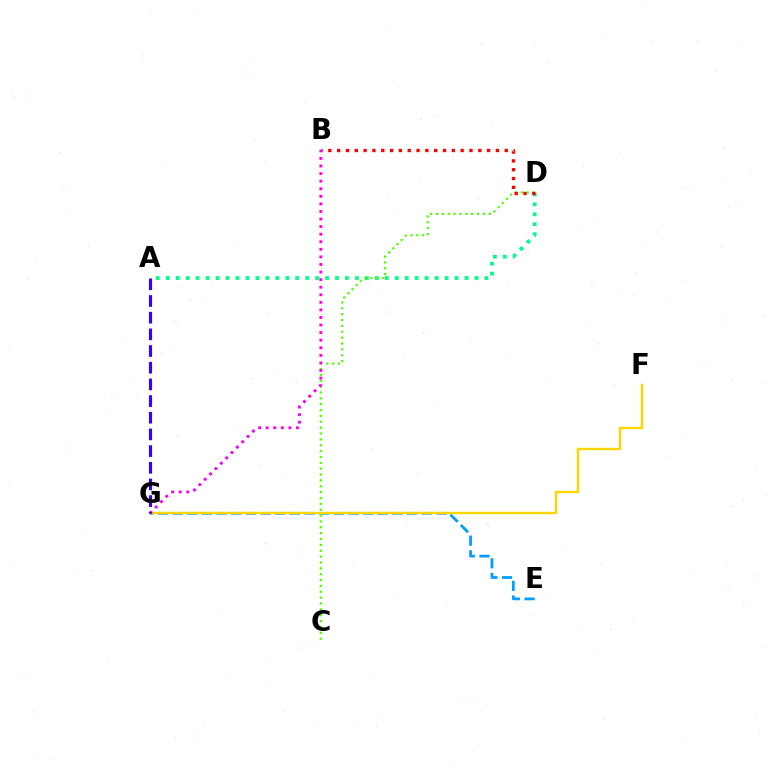{('A', 'D'): [{'color': '#00ff86', 'line_style': 'dotted', 'thickness': 2.71}], ('E', 'G'): [{'color': '#009eff', 'line_style': 'dashed', 'thickness': 1.99}], ('C', 'D'): [{'color': '#4fff00', 'line_style': 'dotted', 'thickness': 1.59}], ('B', 'D'): [{'color': '#ff0000', 'line_style': 'dotted', 'thickness': 2.4}], ('F', 'G'): [{'color': '#ffd500', 'line_style': 'solid', 'thickness': 1.71}], ('B', 'G'): [{'color': '#ff00ed', 'line_style': 'dotted', 'thickness': 2.06}], ('A', 'G'): [{'color': '#3700ff', 'line_style': 'dashed', 'thickness': 2.27}]}